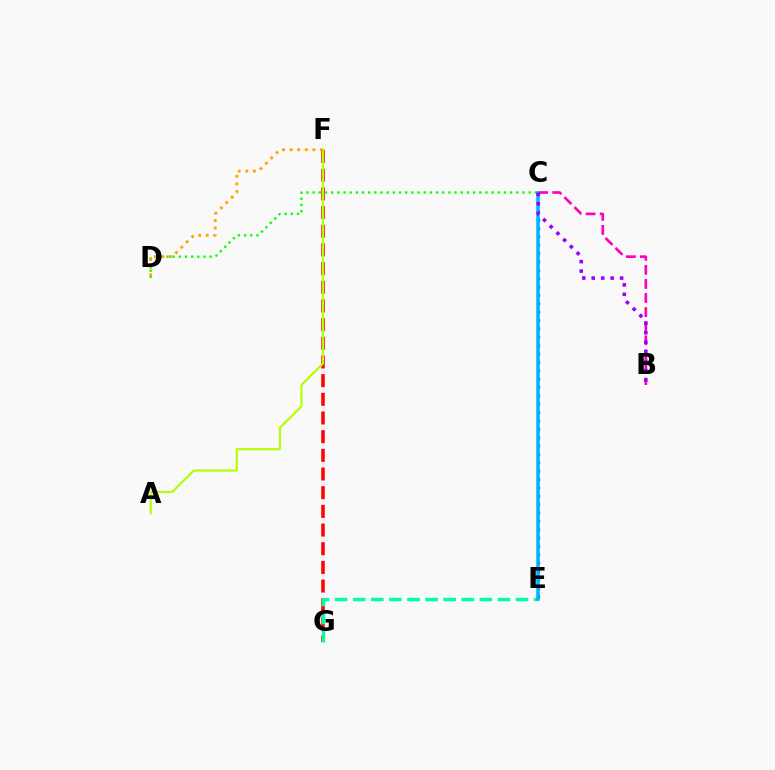{('F', 'G'): [{'color': '#ff0000', 'line_style': 'dashed', 'thickness': 2.54}], ('E', 'G'): [{'color': '#00ff9d', 'line_style': 'dashed', 'thickness': 2.46}], ('C', 'D'): [{'color': '#08ff00', 'line_style': 'dotted', 'thickness': 1.68}], ('C', 'E'): [{'color': '#0010ff', 'line_style': 'dotted', 'thickness': 2.27}, {'color': '#00b5ff', 'line_style': 'solid', 'thickness': 2.52}], ('A', 'F'): [{'color': '#b3ff00', 'line_style': 'solid', 'thickness': 1.53}], ('B', 'C'): [{'color': '#ff00bd', 'line_style': 'dashed', 'thickness': 1.91}, {'color': '#9b00ff', 'line_style': 'dotted', 'thickness': 2.57}], ('D', 'F'): [{'color': '#ffa500', 'line_style': 'dotted', 'thickness': 2.06}]}